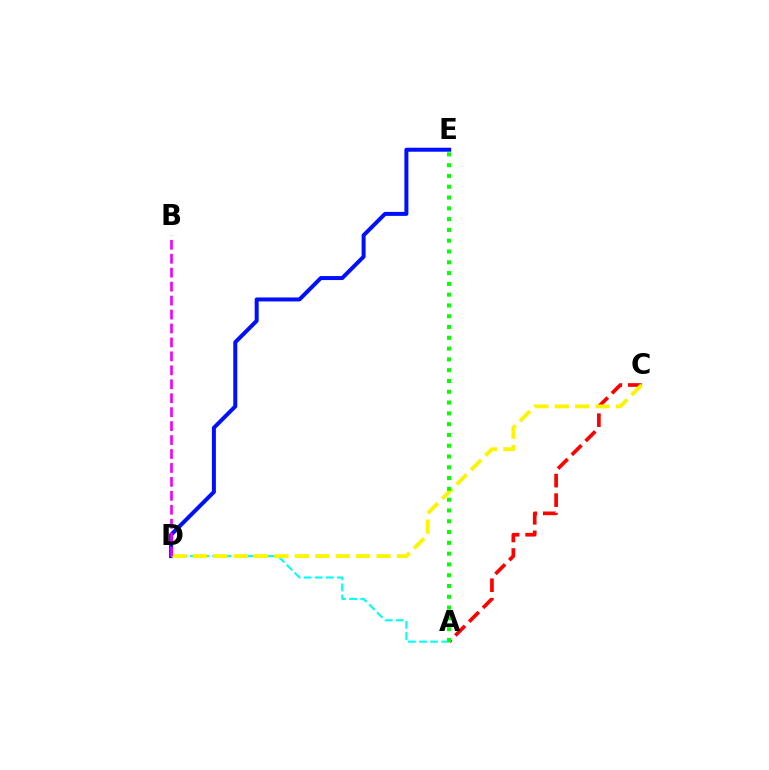{('A', 'C'): [{'color': '#ff0000', 'line_style': 'dashed', 'thickness': 2.65}], ('D', 'E'): [{'color': '#0010ff', 'line_style': 'solid', 'thickness': 2.88}], ('A', 'D'): [{'color': '#00fff6', 'line_style': 'dashed', 'thickness': 1.51}], ('C', 'D'): [{'color': '#fcf500', 'line_style': 'dashed', 'thickness': 2.77}], ('B', 'D'): [{'color': '#ee00ff', 'line_style': 'dashed', 'thickness': 1.89}], ('A', 'E'): [{'color': '#08ff00', 'line_style': 'dotted', 'thickness': 2.93}]}